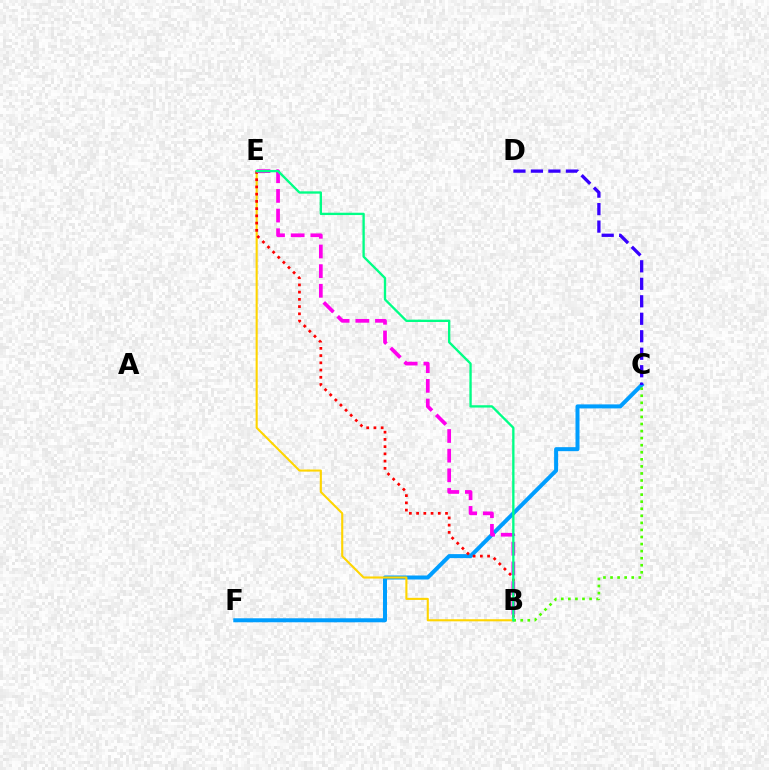{('C', 'F'): [{'color': '#009eff', 'line_style': 'solid', 'thickness': 2.88}], ('B', 'E'): [{'color': '#ffd500', 'line_style': 'solid', 'thickness': 1.51}, {'color': '#ff0000', 'line_style': 'dotted', 'thickness': 1.96}, {'color': '#ff00ed', 'line_style': 'dashed', 'thickness': 2.67}, {'color': '#00ff86', 'line_style': 'solid', 'thickness': 1.68}], ('C', 'D'): [{'color': '#3700ff', 'line_style': 'dashed', 'thickness': 2.38}], ('B', 'C'): [{'color': '#4fff00', 'line_style': 'dotted', 'thickness': 1.92}]}